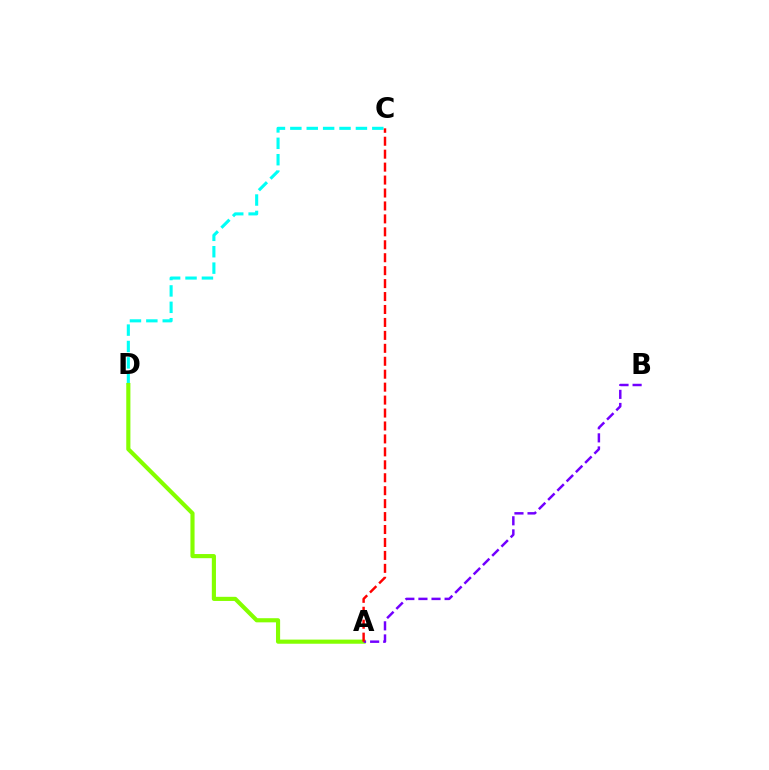{('C', 'D'): [{'color': '#00fff6', 'line_style': 'dashed', 'thickness': 2.23}], ('A', 'D'): [{'color': '#84ff00', 'line_style': 'solid', 'thickness': 2.98}], ('A', 'B'): [{'color': '#7200ff', 'line_style': 'dashed', 'thickness': 1.78}], ('A', 'C'): [{'color': '#ff0000', 'line_style': 'dashed', 'thickness': 1.76}]}